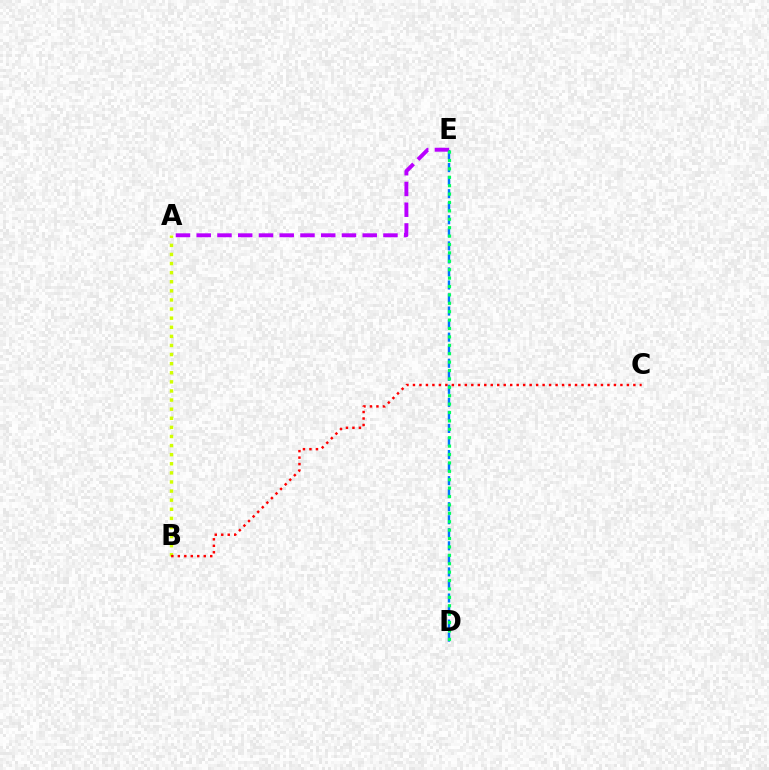{('A', 'B'): [{'color': '#d1ff00', 'line_style': 'dotted', 'thickness': 2.47}], ('D', 'E'): [{'color': '#0074ff', 'line_style': 'dashed', 'thickness': 1.77}, {'color': '#00ff5c', 'line_style': 'dotted', 'thickness': 2.28}], ('B', 'C'): [{'color': '#ff0000', 'line_style': 'dotted', 'thickness': 1.76}], ('A', 'E'): [{'color': '#b900ff', 'line_style': 'dashed', 'thickness': 2.82}]}